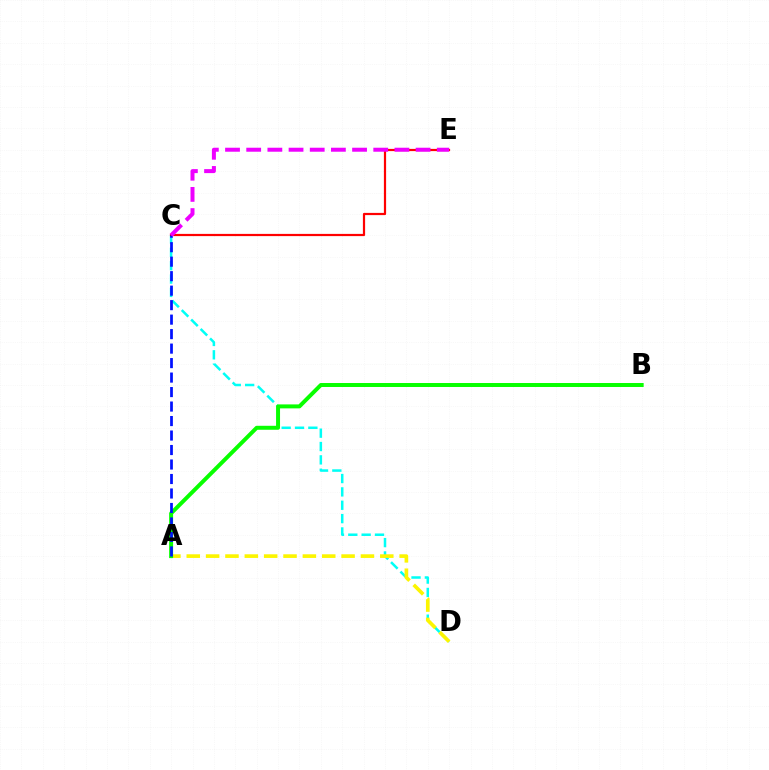{('C', 'D'): [{'color': '#00fff6', 'line_style': 'dashed', 'thickness': 1.81}], ('A', 'D'): [{'color': '#fcf500', 'line_style': 'dashed', 'thickness': 2.63}], ('A', 'B'): [{'color': '#08ff00', 'line_style': 'solid', 'thickness': 2.86}], ('C', 'E'): [{'color': '#ff0000', 'line_style': 'solid', 'thickness': 1.59}, {'color': '#ee00ff', 'line_style': 'dashed', 'thickness': 2.88}], ('A', 'C'): [{'color': '#0010ff', 'line_style': 'dashed', 'thickness': 1.97}]}